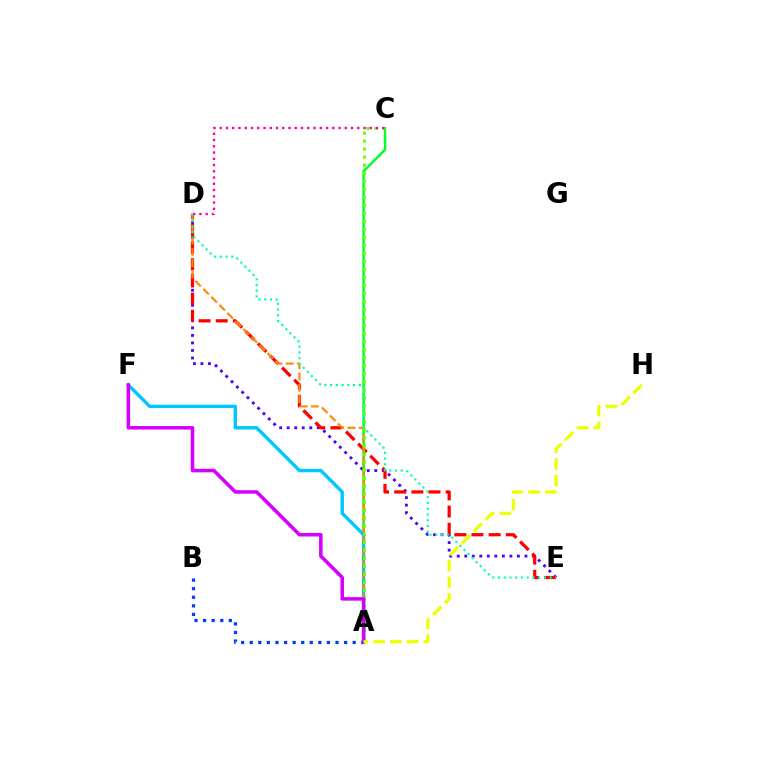{('D', 'E'): [{'color': '#4f00ff', 'line_style': 'dotted', 'thickness': 2.04}, {'color': '#ff0000', 'line_style': 'dashed', 'thickness': 2.33}, {'color': '#00ffaf', 'line_style': 'dotted', 'thickness': 1.56}], ('A', 'C'): [{'color': '#00ff27', 'line_style': 'solid', 'thickness': 1.77}, {'color': '#66ff00', 'line_style': 'dotted', 'thickness': 2.18}], ('A', 'F'): [{'color': '#00c7ff', 'line_style': 'solid', 'thickness': 2.45}, {'color': '#d600ff', 'line_style': 'solid', 'thickness': 2.55}], ('A', 'D'): [{'color': '#ff8800', 'line_style': 'dashed', 'thickness': 1.54}], ('A', 'B'): [{'color': '#003fff', 'line_style': 'dotted', 'thickness': 2.33}], ('A', 'H'): [{'color': '#eeff00', 'line_style': 'dashed', 'thickness': 2.27}], ('C', 'D'): [{'color': '#ff00a0', 'line_style': 'dotted', 'thickness': 1.7}]}